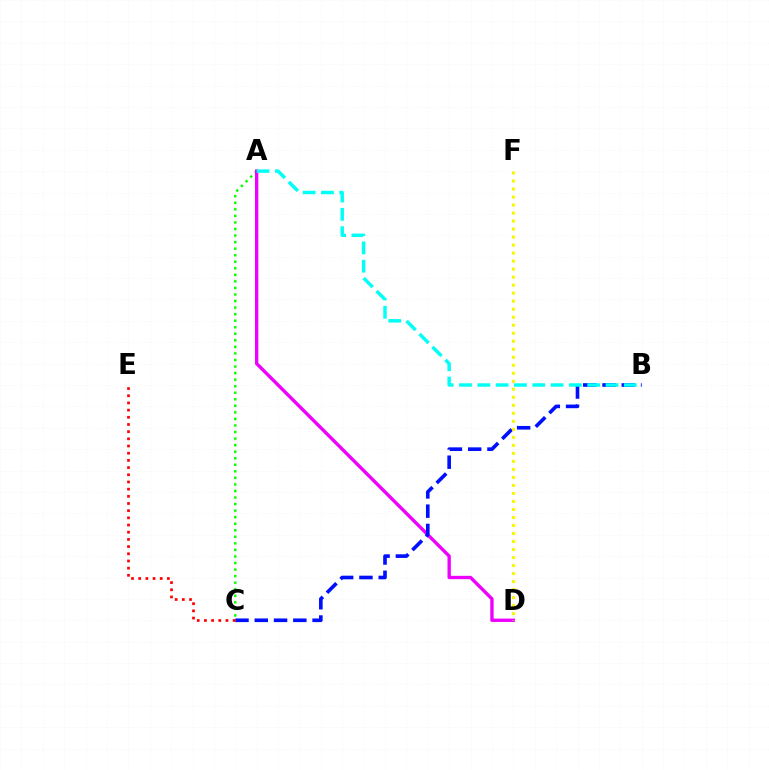{('A', 'C'): [{'color': '#08ff00', 'line_style': 'dotted', 'thickness': 1.78}], ('A', 'D'): [{'color': '#ee00ff', 'line_style': 'solid', 'thickness': 2.41}], ('B', 'C'): [{'color': '#0010ff', 'line_style': 'dashed', 'thickness': 2.62}], ('D', 'F'): [{'color': '#fcf500', 'line_style': 'dotted', 'thickness': 2.18}], ('C', 'E'): [{'color': '#ff0000', 'line_style': 'dotted', 'thickness': 1.95}], ('A', 'B'): [{'color': '#00fff6', 'line_style': 'dashed', 'thickness': 2.49}]}